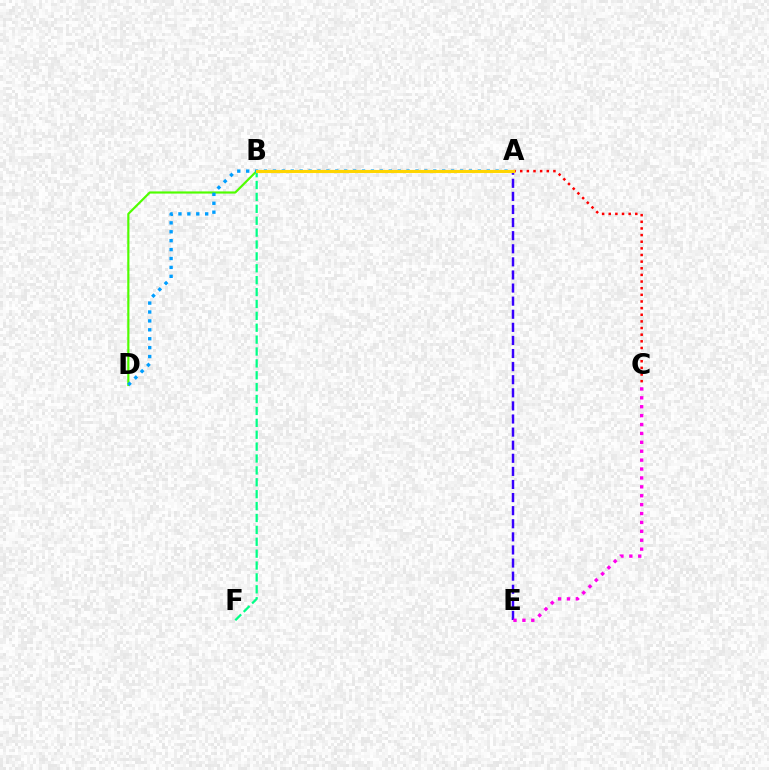{('A', 'E'): [{'color': '#3700ff', 'line_style': 'dashed', 'thickness': 1.78}], ('A', 'C'): [{'color': '#ff0000', 'line_style': 'dotted', 'thickness': 1.8}], ('B', 'D'): [{'color': '#4fff00', 'line_style': 'solid', 'thickness': 1.56}], ('A', 'D'): [{'color': '#009eff', 'line_style': 'dotted', 'thickness': 2.42}], ('B', 'F'): [{'color': '#00ff86', 'line_style': 'dashed', 'thickness': 1.62}], ('C', 'E'): [{'color': '#ff00ed', 'line_style': 'dotted', 'thickness': 2.42}], ('A', 'B'): [{'color': '#ffd500', 'line_style': 'solid', 'thickness': 2.24}]}